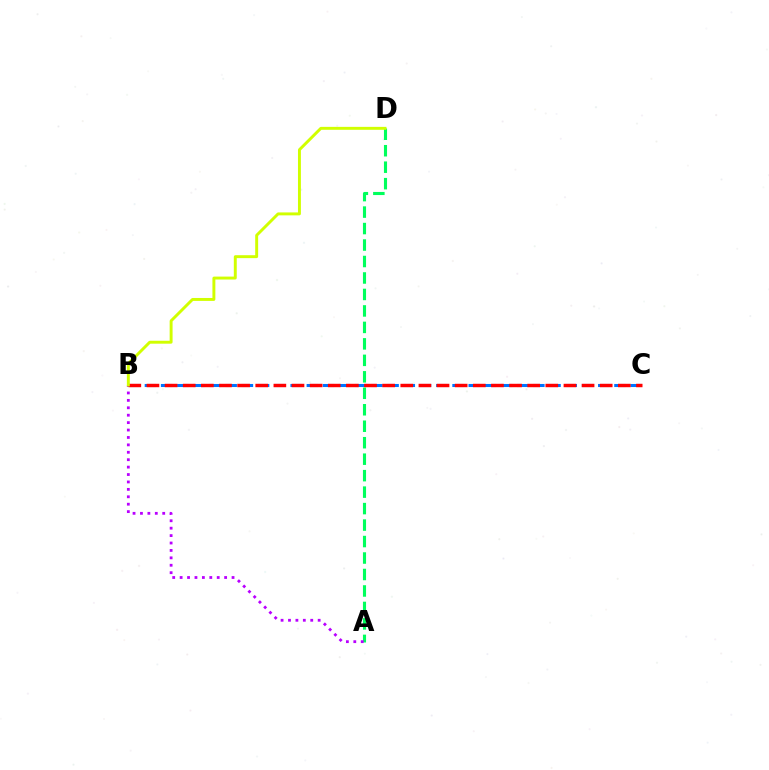{('A', 'D'): [{'color': '#00ff5c', 'line_style': 'dashed', 'thickness': 2.24}], ('B', 'C'): [{'color': '#0074ff', 'line_style': 'dashed', 'thickness': 2.2}, {'color': '#ff0000', 'line_style': 'dashed', 'thickness': 2.46}], ('A', 'B'): [{'color': '#b900ff', 'line_style': 'dotted', 'thickness': 2.02}], ('B', 'D'): [{'color': '#d1ff00', 'line_style': 'solid', 'thickness': 2.11}]}